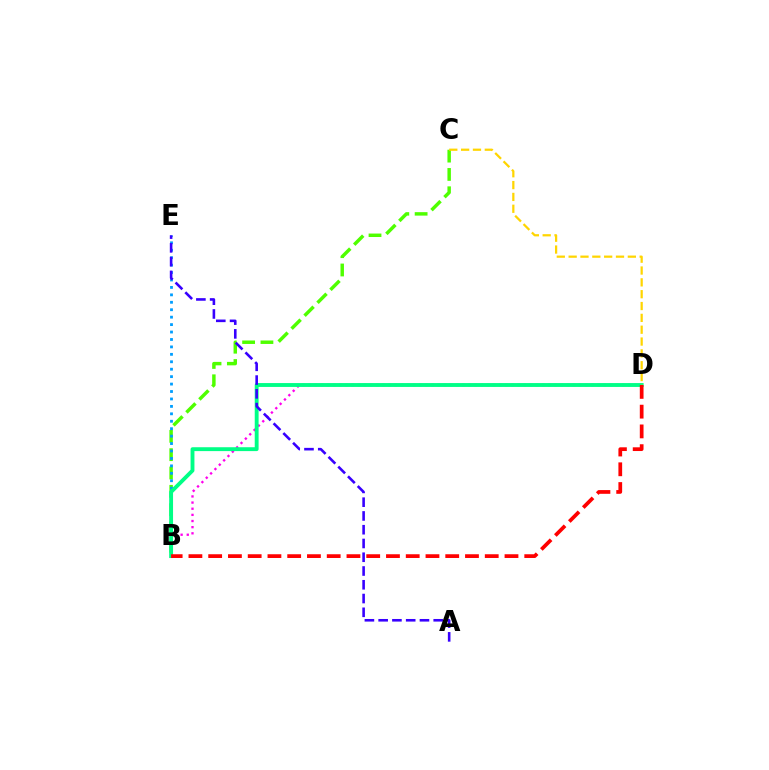{('B', 'C'): [{'color': '#4fff00', 'line_style': 'dashed', 'thickness': 2.49}], ('B', 'D'): [{'color': '#ff00ed', 'line_style': 'dotted', 'thickness': 1.67}, {'color': '#00ff86', 'line_style': 'solid', 'thickness': 2.79}, {'color': '#ff0000', 'line_style': 'dashed', 'thickness': 2.68}], ('B', 'E'): [{'color': '#009eff', 'line_style': 'dotted', 'thickness': 2.02}], ('A', 'E'): [{'color': '#3700ff', 'line_style': 'dashed', 'thickness': 1.87}], ('C', 'D'): [{'color': '#ffd500', 'line_style': 'dashed', 'thickness': 1.61}]}